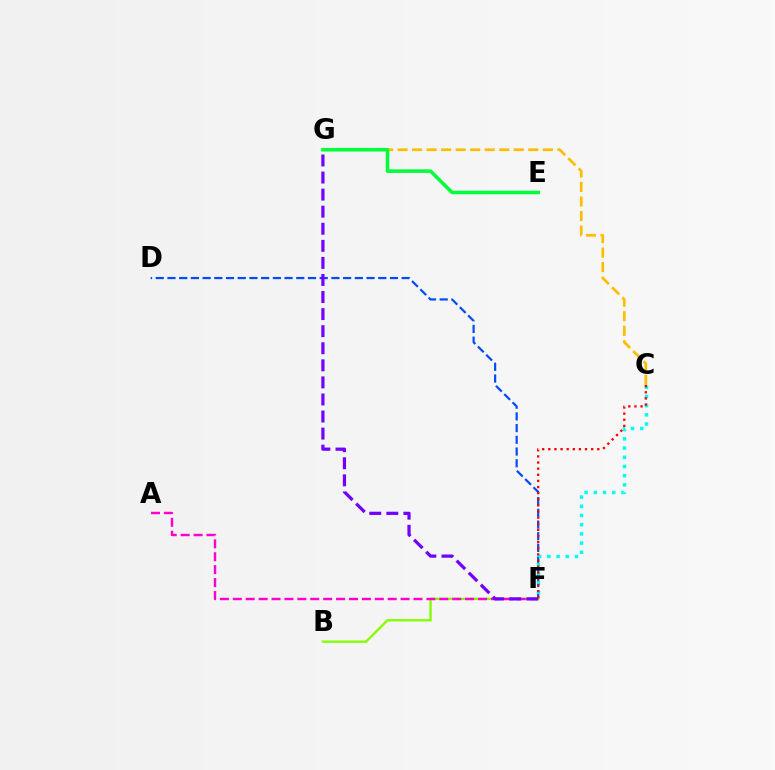{('D', 'F'): [{'color': '#004bff', 'line_style': 'dashed', 'thickness': 1.59}], ('C', 'G'): [{'color': '#ffbd00', 'line_style': 'dashed', 'thickness': 1.97}], ('C', 'F'): [{'color': '#00fff6', 'line_style': 'dotted', 'thickness': 2.5}, {'color': '#ff0000', 'line_style': 'dotted', 'thickness': 1.66}], ('B', 'F'): [{'color': '#84ff00', 'line_style': 'solid', 'thickness': 1.71}], ('A', 'F'): [{'color': '#ff00cf', 'line_style': 'dashed', 'thickness': 1.75}], ('F', 'G'): [{'color': '#7200ff', 'line_style': 'dashed', 'thickness': 2.32}], ('E', 'G'): [{'color': '#00ff39', 'line_style': 'solid', 'thickness': 2.56}]}